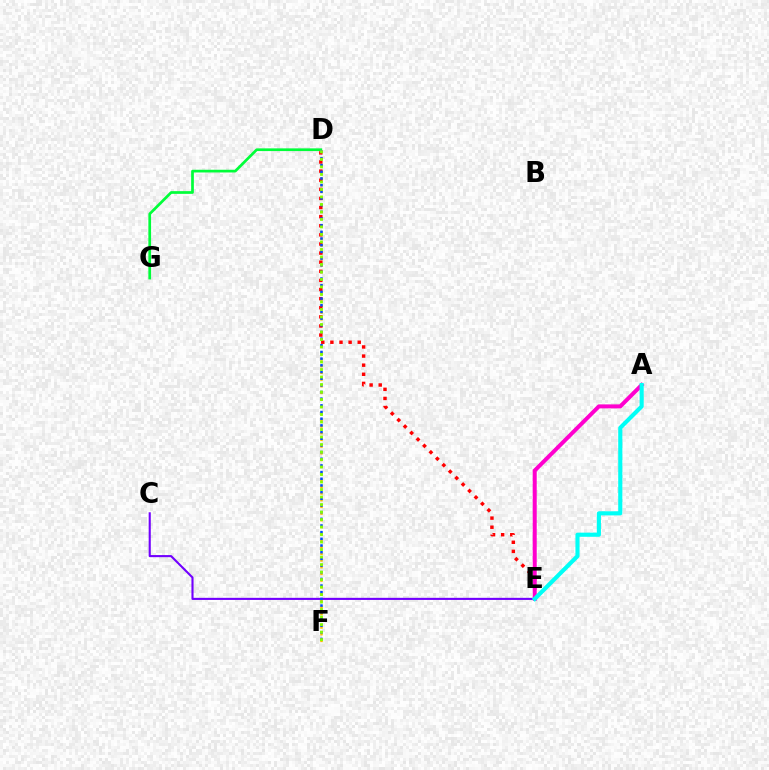{('D', 'G'): [{'color': '#00ff39', 'line_style': 'solid', 'thickness': 1.95}], ('D', 'F'): [{'color': '#ffbd00', 'line_style': 'dotted', 'thickness': 1.82}, {'color': '#004bff', 'line_style': 'dotted', 'thickness': 1.81}, {'color': '#84ff00', 'line_style': 'dotted', 'thickness': 2.04}], ('D', 'E'): [{'color': '#ff0000', 'line_style': 'dotted', 'thickness': 2.47}], ('A', 'E'): [{'color': '#ff00cf', 'line_style': 'solid', 'thickness': 2.88}, {'color': '#00fff6', 'line_style': 'solid', 'thickness': 2.97}], ('C', 'E'): [{'color': '#7200ff', 'line_style': 'solid', 'thickness': 1.52}]}